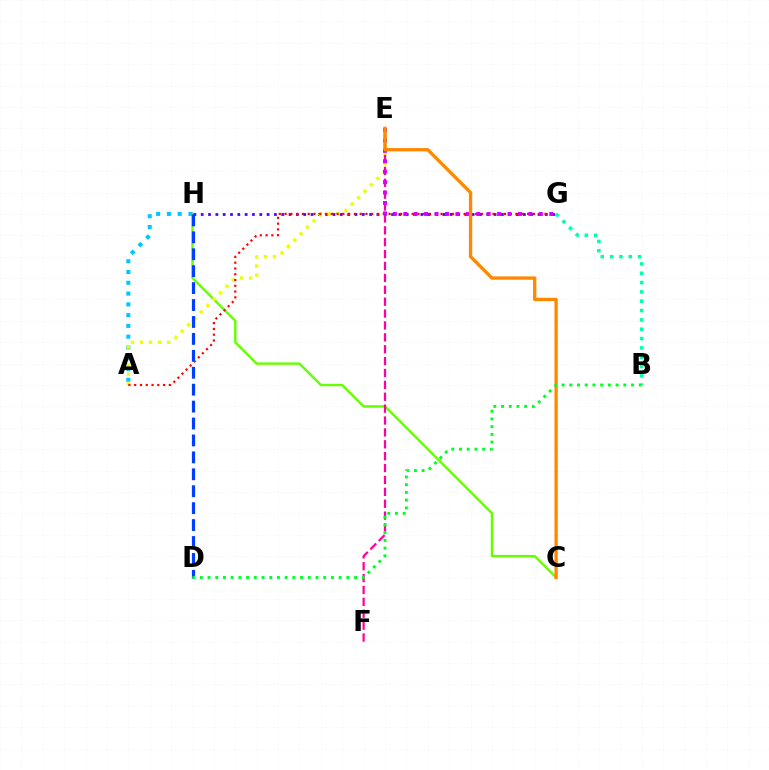{('B', 'G'): [{'color': '#00ffaf', 'line_style': 'dotted', 'thickness': 2.53}], ('C', 'H'): [{'color': '#66ff00', 'line_style': 'solid', 'thickness': 1.73}], ('G', 'H'): [{'color': '#4f00ff', 'line_style': 'dotted', 'thickness': 1.99}], ('A', 'H'): [{'color': '#00c7ff', 'line_style': 'dotted', 'thickness': 2.93}], ('A', 'E'): [{'color': '#eeff00', 'line_style': 'dotted', 'thickness': 2.46}], ('E', 'F'): [{'color': '#ff00a0', 'line_style': 'dashed', 'thickness': 1.61}], ('A', 'G'): [{'color': '#ff0000', 'line_style': 'dotted', 'thickness': 1.57}], ('E', 'G'): [{'color': '#d600ff', 'line_style': 'dotted', 'thickness': 2.83}], ('D', 'H'): [{'color': '#003fff', 'line_style': 'dashed', 'thickness': 2.3}], ('C', 'E'): [{'color': '#ff8800', 'line_style': 'solid', 'thickness': 2.38}], ('B', 'D'): [{'color': '#00ff27', 'line_style': 'dotted', 'thickness': 2.1}]}